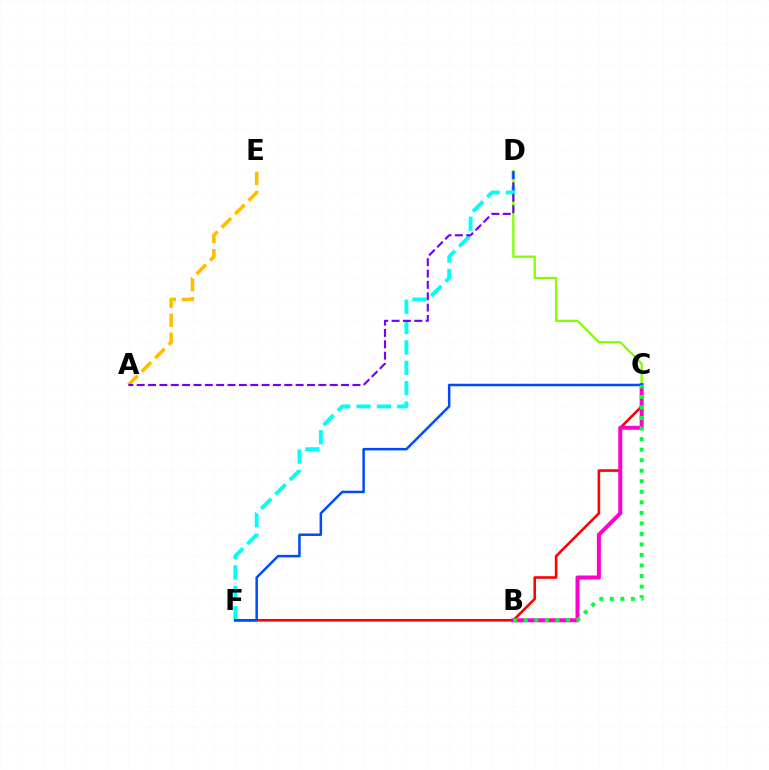{('A', 'E'): [{'color': '#ffbd00', 'line_style': 'dashed', 'thickness': 2.58}], ('C', 'D'): [{'color': '#84ff00', 'line_style': 'solid', 'thickness': 1.64}], ('D', 'F'): [{'color': '#00fff6', 'line_style': 'dashed', 'thickness': 2.77}], ('C', 'F'): [{'color': '#ff0000', 'line_style': 'solid', 'thickness': 1.87}, {'color': '#004bff', 'line_style': 'solid', 'thickness': 1.8}], ('A', 'D'): [{'color': '#7200ff', 'line_style': 'dashed', 'thickness': 1.54}], ('B', 'C'): [{'color': '#ff00cf', 'line_style': 'solid', 'thickness': 2.87}, {'color': '#00ff39', 'line_style': 'dotted', 'thickness': 2.86}]}